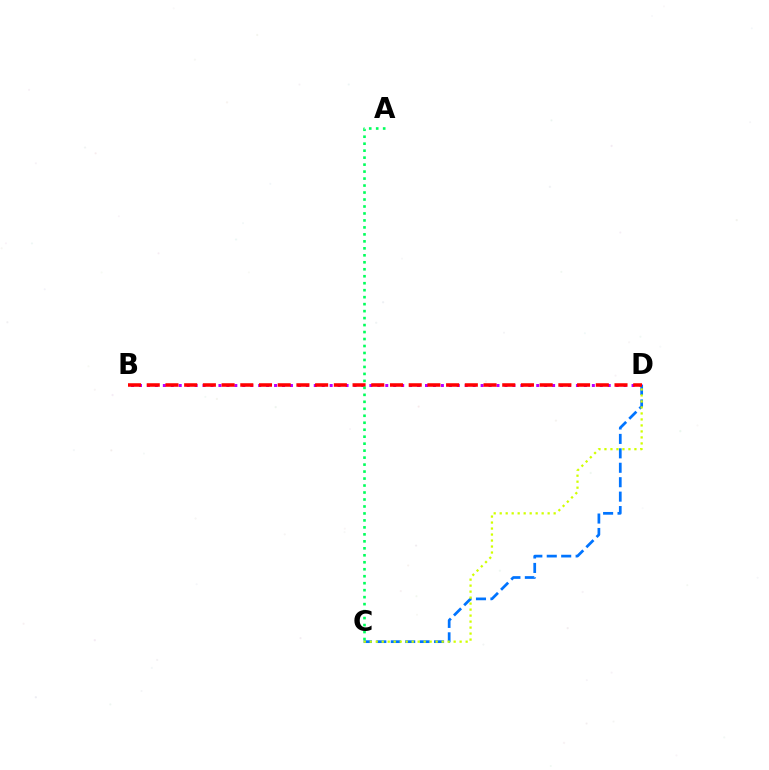{('B', 'D'): [{'color': '#b900ff', 'line_style': 'dotted', 'thickness': 2.16}, {'color': '#ff0000', 'line_style': 'dashed', 'thickness': 2.54}], ('C', 'D'): [{'color': '#0074ff', 'line_style': 'dashed', 'thickness': 1.96}, {'color': '#d1ff00', 'line_style': 'dotted', 'thickness': 1.63}], ('A', 'C'): [{'color': '#00ff5c', 'line_style': 'dotted', 'thickness': 1.9}]}